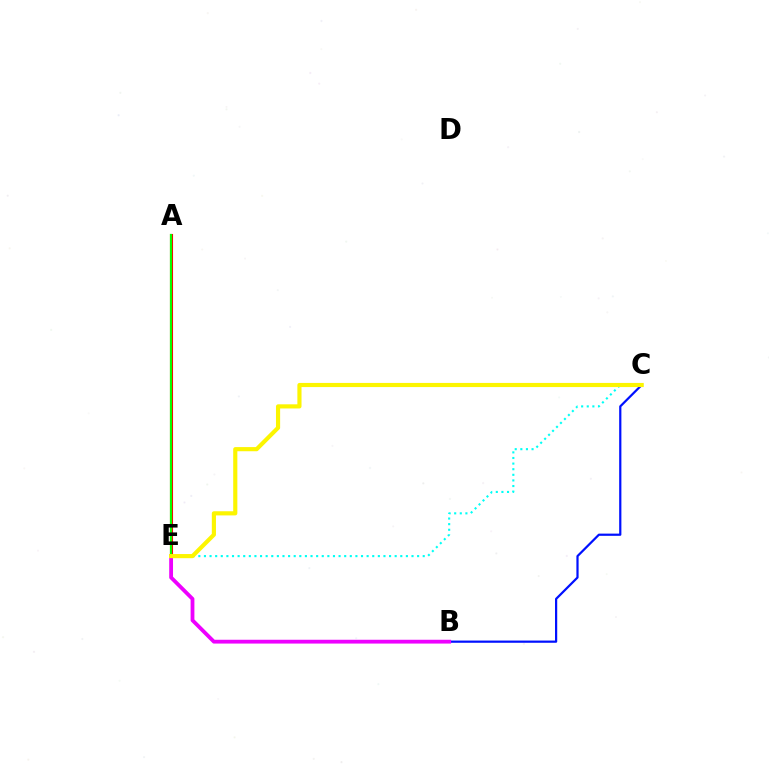{('B', 'C'): [{'color': '#0010ff', 'line_style': 'solid', 'thickness': 1.59}], ('A', 'E'): [{'color': '#ff0000', 'line_style': 'solid', 'thickness': 2.22}, {'color': '#08ff00', 'line_style': 'solid', 'thickness': 1.57}], ('B', 'E'): [{'color': '#ee00ff', 'line_style': 'solid', 'thickness': 2.74}], ('C', 'E'): [{'color': '#00fff6', 'line_style': 'dotted', 'thickness': 1.52}, {'color': '#fcf500', 'line_style': 'solid', 'thickness': 2.98}]}